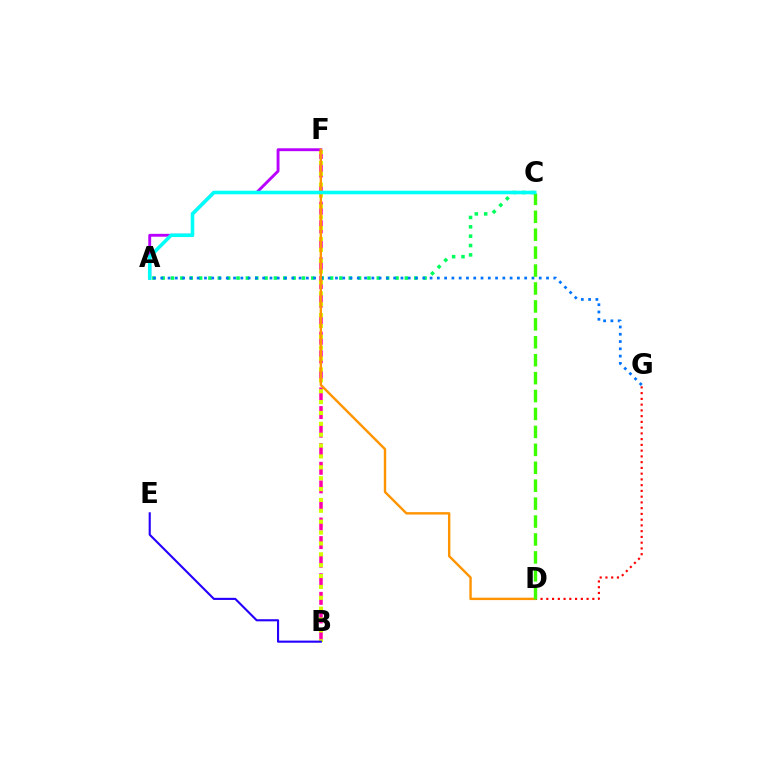{('B', 'F'): [{'color': '#ff00ac', 'line_style': 'dashed', 'thickness': 2.52}, {'color': '#d1ff00', 'line_style': 'dotted', 'thickness': 2.95}], ('A', 'C'): [{'color': '#00ff5c', 'line_style': 'dotted', 'thickness': 2.54}, {'color': '#00fff6', 'line_style': 'solid', 'thickness': 2.56}], ('A', 'F'): [{'color': '#b900ff', 'line_style': 'solid', 'thickness': 2.08}], ('D', 'G'): [{'color': '#ff0000', 'line_style': 'dotted', 'thickness': 1.56}], ('A', 'G'): [{'color': '#0074ff', 'line_style': 'dotted', 'thickness': 1.98}], ('D', 'F'): [{'color': '#ff9400', 'line_style': 'solid', 'thickness': 1.73}], ('C', 'D'): [{'color': '#3dff00', 'line_style': 'dashed', 'thickness': 2.44}], ('B', 'E'): [{'color': '#2500ff', 'line_style': 'solid', 'thickness': 1.53}]}